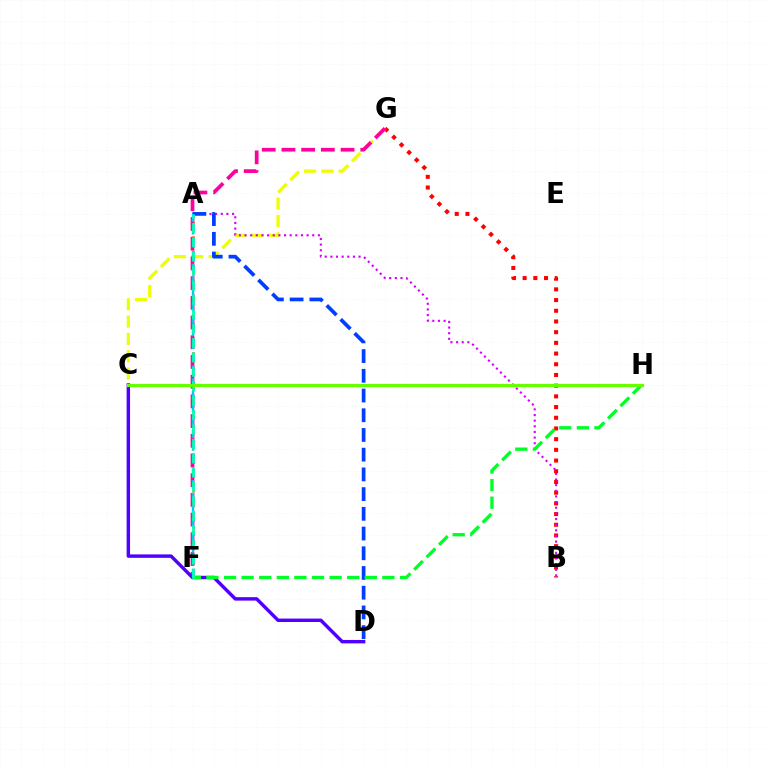{('B', 'G'): [{'color': '#ff0000', 'line_style': 'dotted', 'thickness': 2.91}], ('C', 'G'): [{'color': '#eeff00', 'line_style': 'dashed', 'thickness': 2.35}], ('A', 'B'): [{'color': '#d600ff', 'line_style': 'dotted', 'thickness': 1.53}], ('A', 'F'): [{'color': '#ff8800', 'line_style': 'dotted', 'thickness': 1.97}, {'color': '#00c7ff', 'line_style': 'dashed', 'thickness': 1.73}, {'color': '#00ffaf', 'line_style': 'dashed', 'thickness': 1.96}], ('F', 'G'): [{'color': '#ff00a0', 'line_style': 'dashed', 'thickness': 2.68}], ('C', 'D'): [{'color': '#4f00ff', 'line_style': 'solid', 'thickness': 2.47}], ('A', 'D'): [{'color': '#003fff', 'line_style': 'dashed', 'thickness': 2.68}], ('F', 'H'): [{'color': '#00ff27', 'line_style': 'dashed', 'thickness': 2.39}], ('C', 'H'): [{'color': '#66ff00', 'line_style': 'solid', 'thickness': 2.28}]}